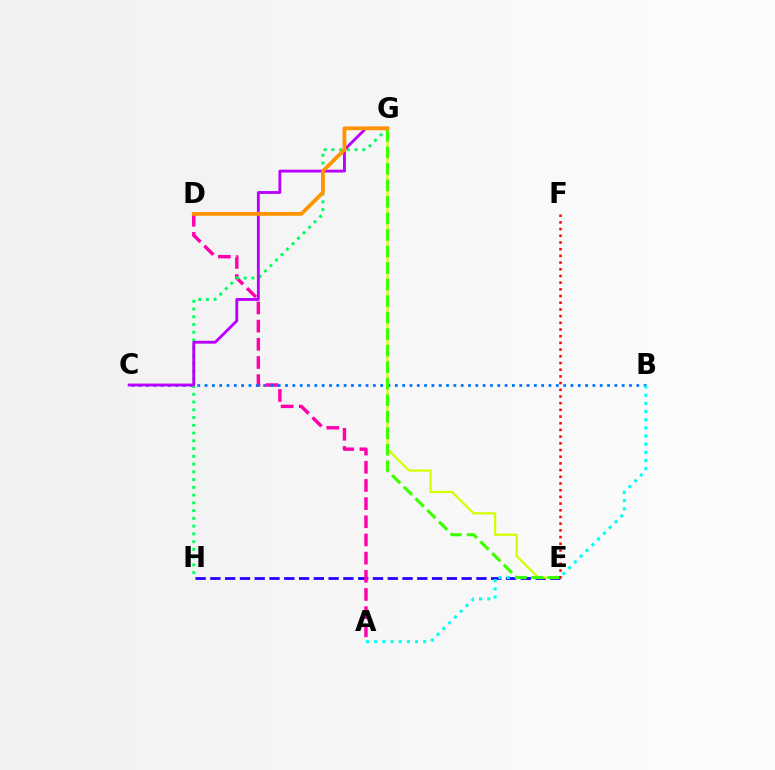{('E', 'H'): [{'color': '#2500ff', 'line_style': 'dashed', 'thickness': 2.01}], ('E', 'G'): [{'color': '#d1ff00', 'line_style': 'solid', 'thickness': 1.59}, {'color': '#3dff00', 'line_style': 'dashed', 'thickness': 2.24}], ('A', 'D'): [{'color': '#ff00ac', 'line_style': 'dashed', 'thickness': 2.47}], ('B', 'C'): [{'color': '#0074ff', 'line_style': 'dotted', 'thickness': 1.99}], ('A', 'B'): [{'color': '#00fff6', 'line_style': 'dotted', 'thickness': 2.22}], ('G', 'H'): [{'color': '#00ff5c', 'line_style': 'dotted', 'thickness': 2.11}], ('C', 'G'): [{'color': '#b900ff', 'line_style': 'solid', 'thickness': 2.06}], ('D', 'G'): [{'color': '#ff9400', 'line_style': 'solid', 'thickness': 2.73}], ('E', 'F'): [{'color': '#ff0000', 'line_style': 'dotted', 'thickness': 1.82}]}